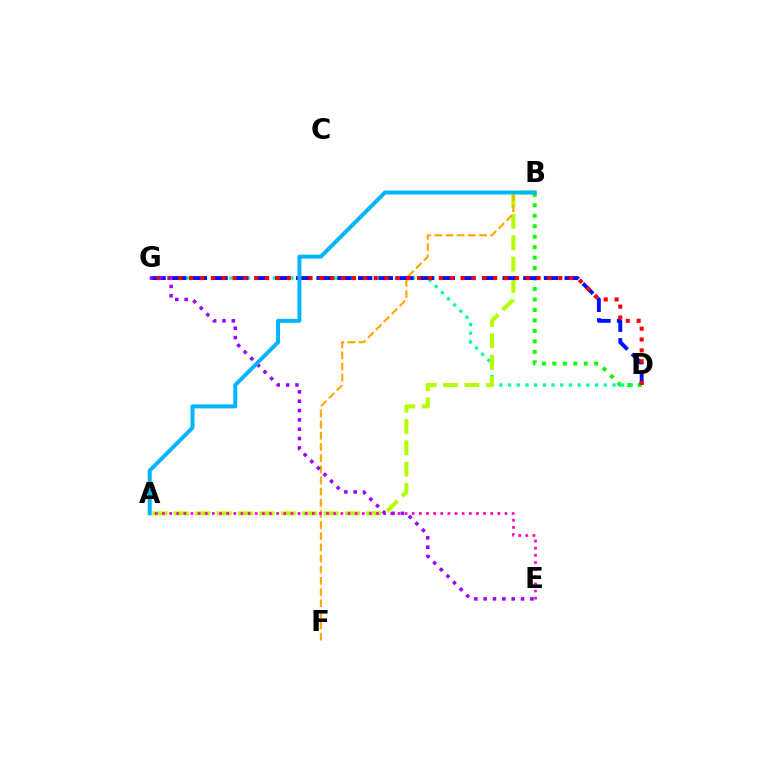{('D', 'G'): [{'color': '#00ff9d', 'line_style': 'dotted', 'thickness': 2.36}, {'color': '#0010ff', 'line_style': 'dashed', 'thickness': 2.81}, {'color': '#ff0000', 'line_style': 'dotted', 'thickness': 2.95}], ('A', 'B'): [{'color': '#b3ff00', 'line_style': 'dashed', 'thickness': 2.91}, {'color': '#00b5ff', 'line_style': 'solid', 'thickness': 2.85}], ('B', 'D'): [{'color': '#08ff00', 'line_style': 'dotted', 'thickness': 2.84}], ('B', 'F'): [{'color': '#ffa500', 'line_style': 'dashed', 'thickness': 1.52}], ('A', 'E'): [{'color': '#ff00bd', 'line_style': 'dotted', 'thickness': 1.94}], ('E', 'G'): [{'color': '#9b00ff', 'line_style': 'dotted', 'thickness': 2.54}]}